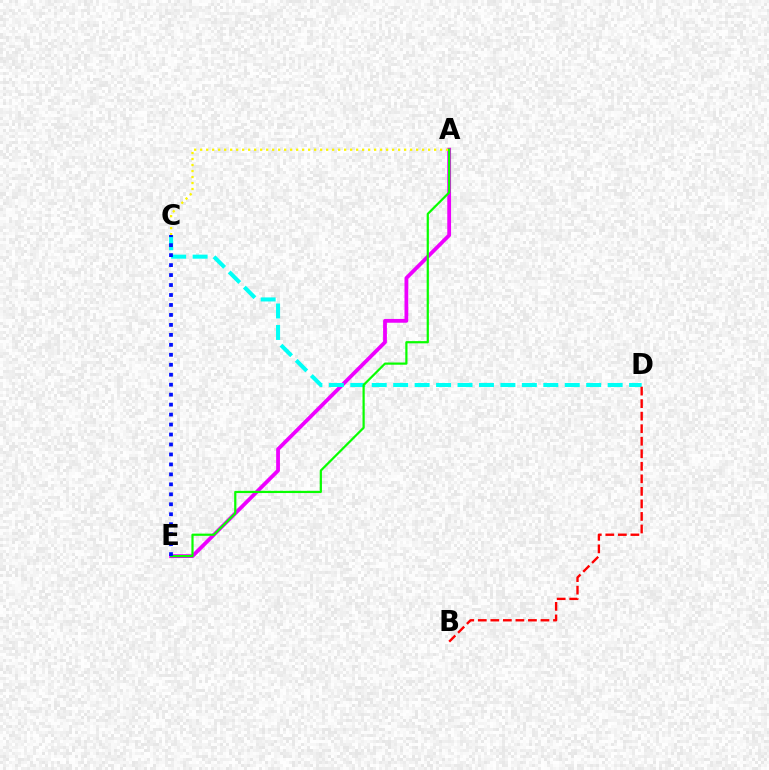{('A', 'E'): [{'color': '#ee00ff', 'line_style': 'solid', 'thickness': 2.73}, {'color': '#08ff00', 'line_style': 'solid', 'thickness': 1.59}], ('C', 'D'): [{'color': '#00fff6', 'line_style': 'dashed', 'thickness': 2.91}], ('A', 'C'): [{'color': '#fcf500', 'line_style': 'dotted', 'thickness': 1.63}], ('C', 'E'): [{'color': '#0010ff', 'line_style': 'dotted', 'thickness': 2.71}], ('B', 'D'): [{'color': '#ff0000', 'line_style': 'dashed', 'thickness': 1.7}]}